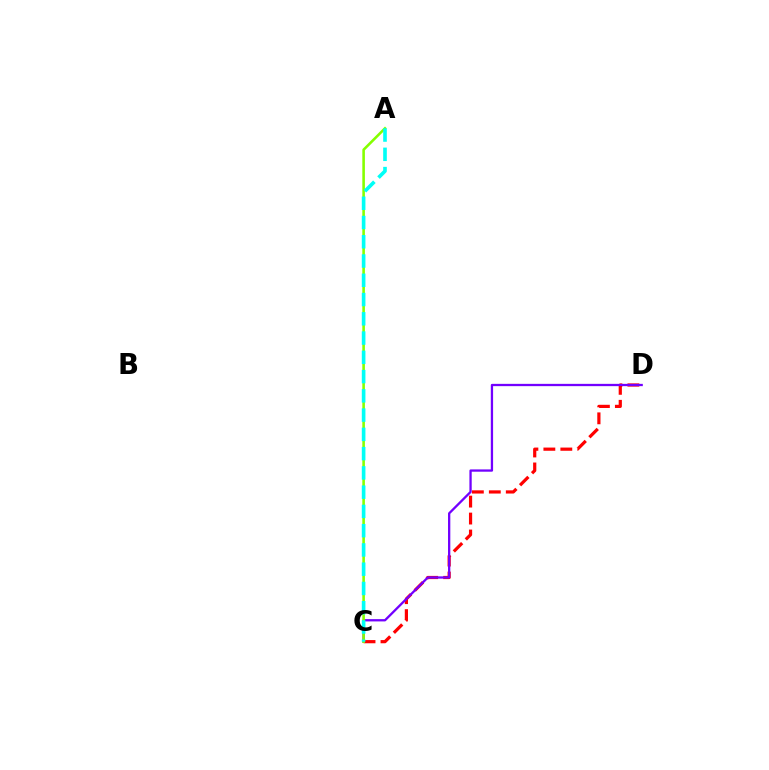{('C', 'D'): [{'color': '#ff0000', 'line_style': 'dashed', 'thickness': 2.3}, {'color': '#7200ff', 'line_style': 'solid', 'thickness': 1.65}], ('A', 'C'): [{'color': '#84ff00', 'line_style': 'solid', 'thickness': 1.86}, {'color': '#00fff6', 'line_style': 'dashed', 'thickness': 2.62}]}